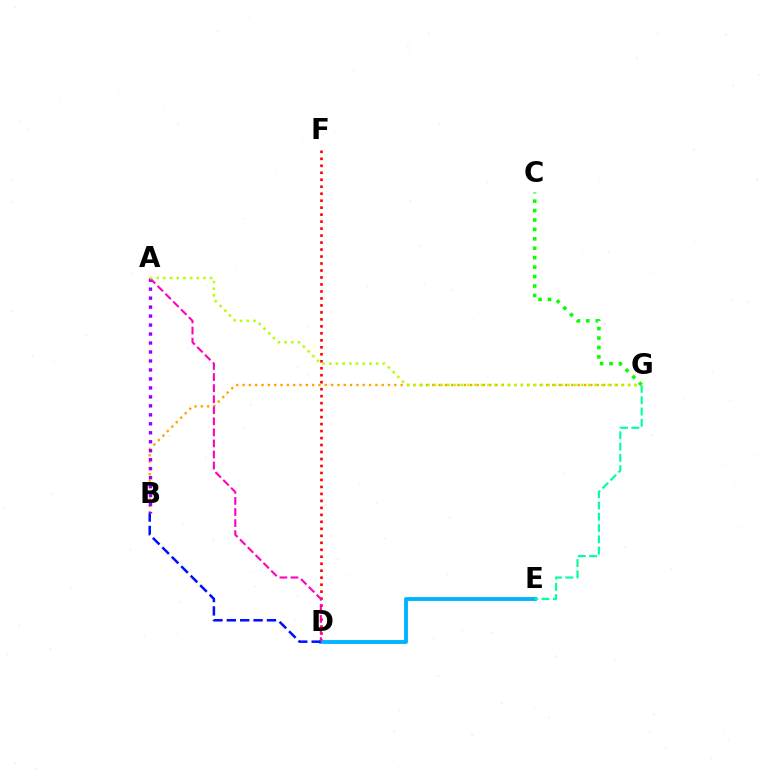{('B', 'G'): [{'color': '#ffa500', 'line_style': 'dotted', 'thickness': 1.72}], ('D', 'F'): [{'color': '#ff0000', 'line_style': 'dotted', 'thickness': 1.9}], ('D', 'E'): [{'color': '#00b5ff', 'line_style': 'solid', 'thickness': 2.79}], ('C', 'G'): [{'color': '#08ff00', 'line_style': 'dotted', 'thickness': 2.56}], ('A', 'B'): [{'color': '#9b00ff', 'line_style': 'dotted', 'thickness': 2.44}], ('E', 'G'): [{'color': '#00ff9d', 'line_style': 'dashed', 'thickness': 1.53}], ('B', 'D'): [{'color': '#0010ff', 'line_style': 'dashed', 'thickness': 1.82}], ('A', 'D'): [{'color': '#ff00bd', 'line_style': 'dashed', 'thickness': 1.5}], ('A', 'G'): [{'color': '#b3ff00', 'line_style': 'dotted', 'thickness': 1.82}]}